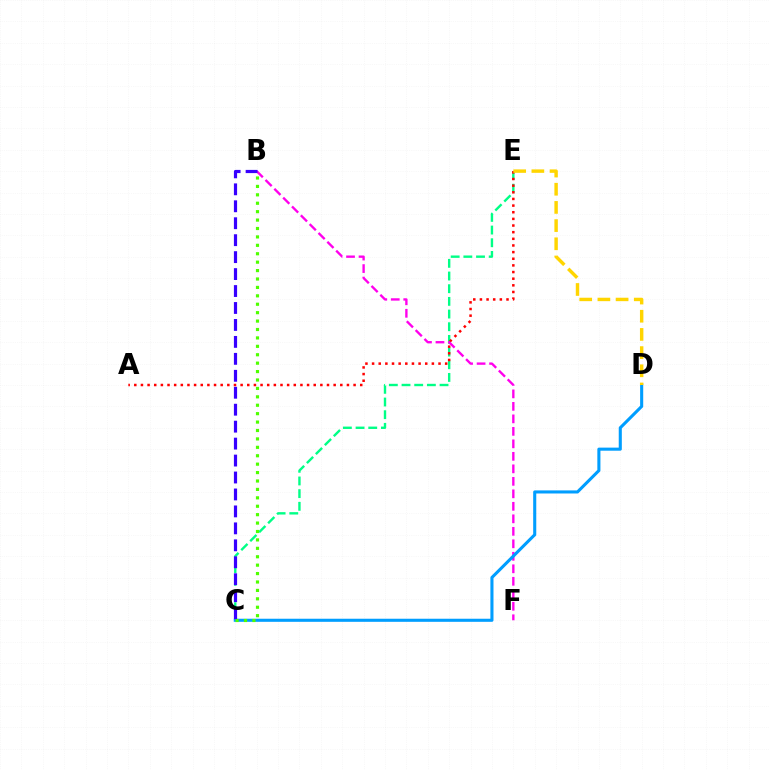{('C', 'E'): [{'color': '#00ff86', 'line_style': 'dashed', 'thickness': 1.72}], ('A', 'E'): [{'color': '#ff0000', 'line_style': 'dotted', 'thickness': 1.81}], ('B', 'F'): [{'color': '#ff00ed', 'line_style': 'dashed', 'thickness': 1.7}], ('C', 'D'): [{'color': '#009eff', 'line_style': 'solid', 'thickness': 2.22}], ('D', 'E'): [{'color': '#ffd500', 'line_style': 'dashed', 'thickness': 2.47}], ('B', 'C'): [{'color': '#4fff00', 'line_style': 'dotted', 'thickness': 2.29}, {'color': '#3700ff', 'line_style': 'dashed', 'thickness': 2.3}]}